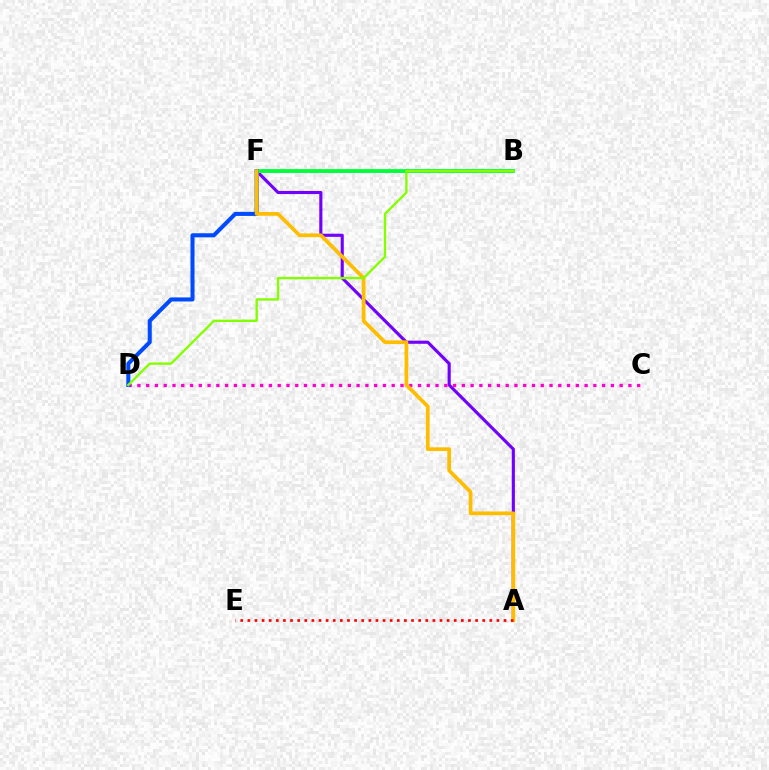{('A', 'F'): [{'color': '#7200ff', 'line_style': 'solid', 'thickness': 2.25}, {'color': '#ffbd00', 'line_style': 'solid', 'thickness': 2.67}], ('B', 'F'): [{'color': '#00fff6', 'line_style': 'solid', 'thickness': 1.85}, {'color': '#00ff39', 'line_style': 'solid', 'thickness': 2.73}], ('C', 'D'): [{'color': '#ff00cf', 'line_style': 'dotted', 'thickness': 2.38}], ('D', 'F'): [{'color': '#004bff', 'line_style': 'solid', 'thickness': 2.92}], ('B', 'D'): [{'color': '#84ff00', 'line_style': 'solid', 'thickness': 1.7}], ('A', 'E'): [{'color': '#ff0000', 'line_style': 'dotted', 'thickness': 1.93}]}